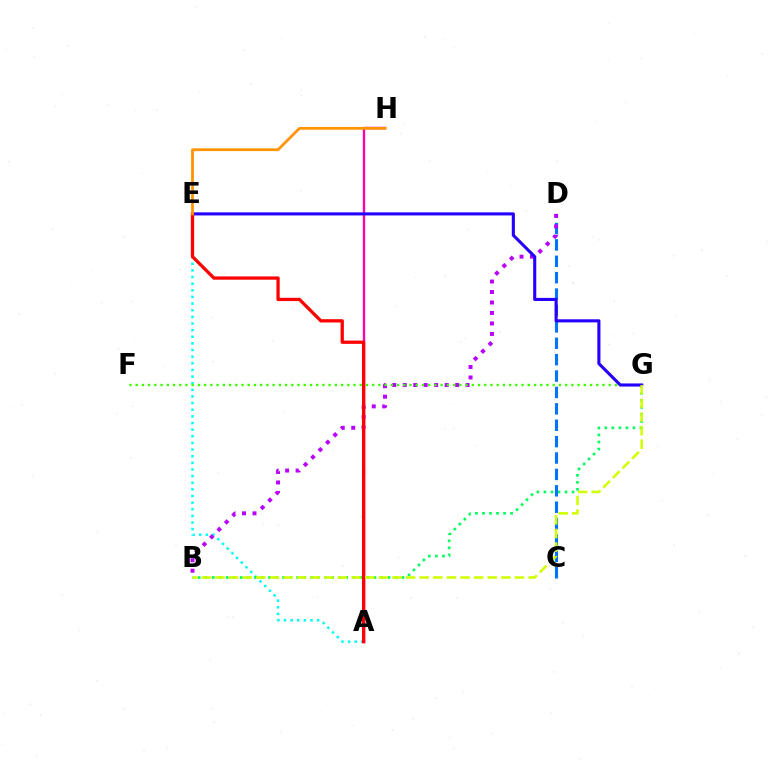{('A', 'E'): [{'color': '#00fff6', 'line_style': 'dotted', 'thickness': 1.8}, {'color': '#ff0000', 'line_style': 'solid', 'thickness': 2.36}], ('A', 'H'): [{'color': '#ff00ac', 'line_style': 'solid', 'thickness': 1.7}], ('B', 'G'): [{'color': '#00ff5c', 'line_style': 'dotted', 'thickness': 1.91}, {'color': '#d1ff00', 'line_style': 'dashed', 'thickness': 1.85}], ('C', 'D'): [{'color': '#0074ff', 'line_style': 'dashed', 'thickness': 2.23}], ('B', 'D'): [{'color': '#b900ff', 'line_style': 'dotted', 'thickness': 2.85}], ('F', 'G'): [{'color': '#3dff00', 'line_style': 'dotted', 'thickness': 1.69}], ('E', 'G'): [{'color': '#2500ff', 'line_style': 'solid', 'thickness': 2.22}], ('E', 'H'): [{'color': '#ff9400', 'line_style': 'solid', 'thickness': 1.99}]}